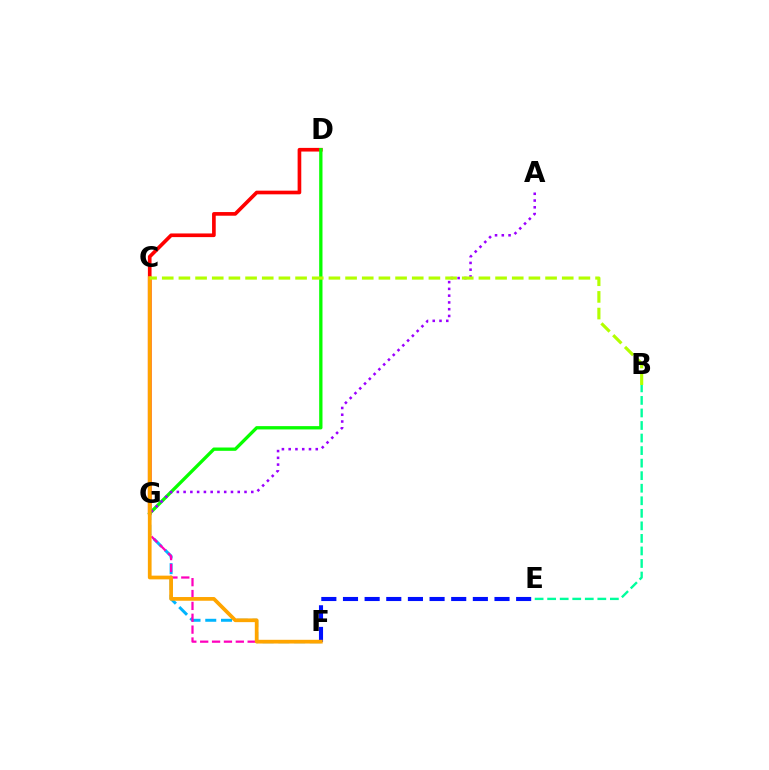{('D', 'G'): [{'color': '#ff0000', 'line_style': 'solid', 'thickness': 2.64}, {'color': '#08ff00', 'line_style': 'solid', 'thickness': 2.38}], ('F', 'G'): [{'color': '#00b5ff', 'line_style': 'dashed', 'thickness': 2.14}, {'color': '#ff00bd', 'line_style': 'dashed', 'thickness': 1.61}], ('E', 'F'): [{'color': '#0010ff', 'line_style': 'dashed', 'thickness': 2.94}], ('A', 'G'): [{'color': '#9b00ff', 'line_style': 'dotted', 'thickness': 1.84}], ('C', 'F'): [{'color': '#ffa500', 'line_style': 'solid', 'thickness': 2.68}], ('B', 'E'): [{'color': '#00ff9d', 'line_style': 'dashed', 'thickness': 1.7}], ('B', 'C'): [{'color': '#b3ff00', 'line_style': 'dashed', 'thickness': 2.26}]}